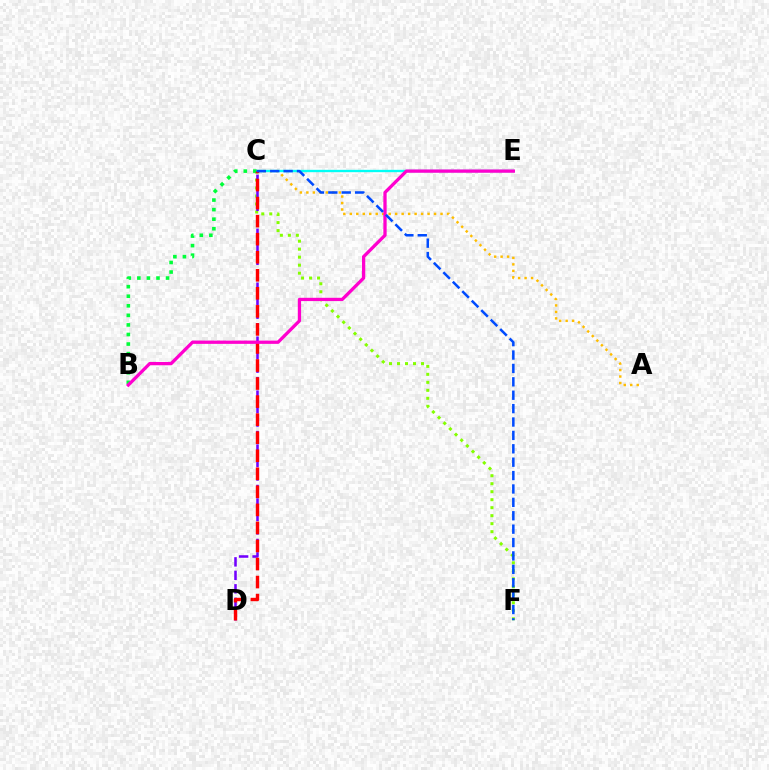{('A', 'C'): [{'color': '#ffbd00', 'line_style': 'dotted', 'thickness': 1.76}], ('C', 'F'): [{'color': '#84ff00', 'line_style': 'dotted', 'thickness': 2.17}, {'color': '#004bff', 'line_style': 'dashed', 'thickness': 1.82}], ('C', 'D'): [{'color': '#7200ff', 'line_style': 'dashed', 'thickness': 1.83}, {'color': '#ff0000', 'line_style': 'dashed', 'thickness': 2.45}], ('C', 'E'): [{'color': '#00fff6', 'line_style': 'solid', 'thickness': 1.69}], ('B', 'C'): [{'color': '#00ff39', 'line_style': 'dotted', 'thickness': 2.6}], ('B', 'E'): [{'color': '#ff00cf', 'line_style': 'solid', 'thickness': 2.36}]}